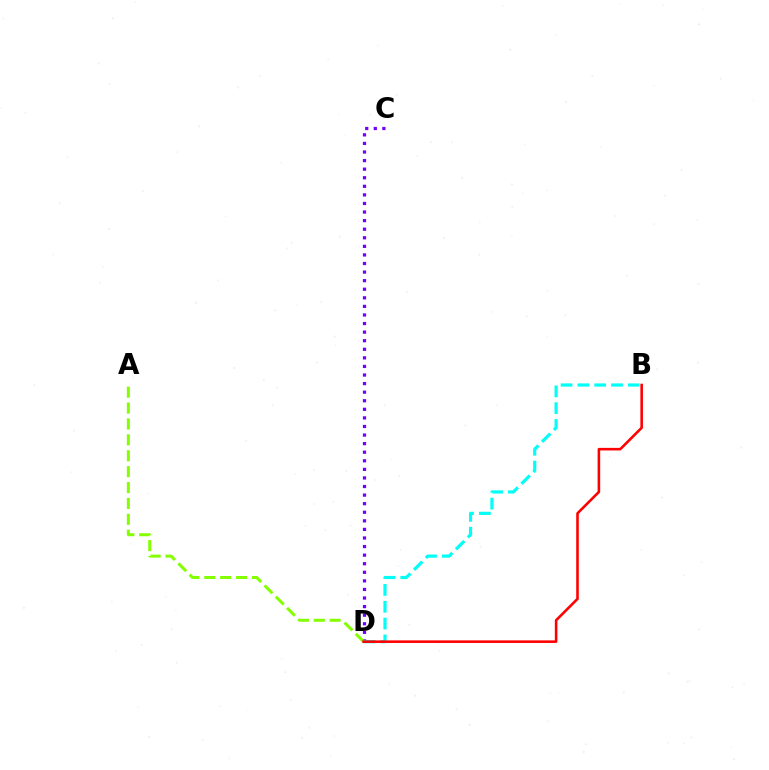{('C', 'D'): [{'color': '#7200ff', 'line_style': 'dotted', 'thickness': 2.33}], ('A', 'D'): [{'color': '#84ff00', 'line_style': 'dashed', 'thickness': 2.16}], ('B', 'D'): [{'color': '#00fff6', 'line_style': 'dashed', 'thickness': 2.28}, {'color': '#ff0000', 'line_style': 'solid', 'thickness': 1.86}]}